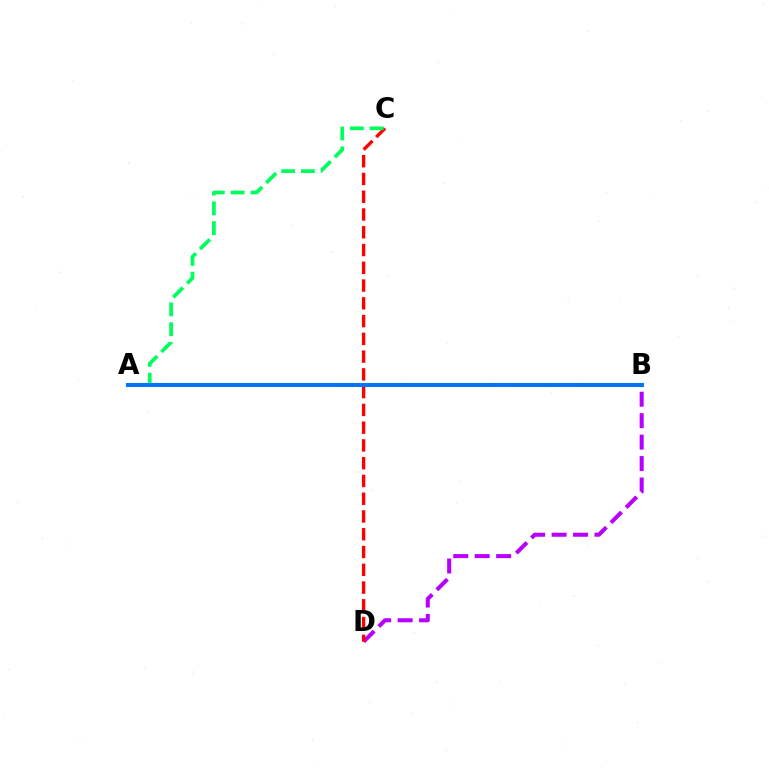{('B', 'D'): [{'color': '#b900ff', 'line_style': 'dashed', 'thickness': 2.91}], ('C', 'D'): [{'color': '#ff0000', 'line_style': 'dashed', 'thickness': 2.41}], ('A', 'B'): [{'color': '#d1ff00', 'line_style': 'dashed', 'thickness': 2.97}, {'color': '#0074ff', 'line_style': 'solid', 'thickness': 2.9}], ('A', 'C'): [{'color': '#00ff5c', 'line_style': 'dashed', 'thickness': 2.69}]}